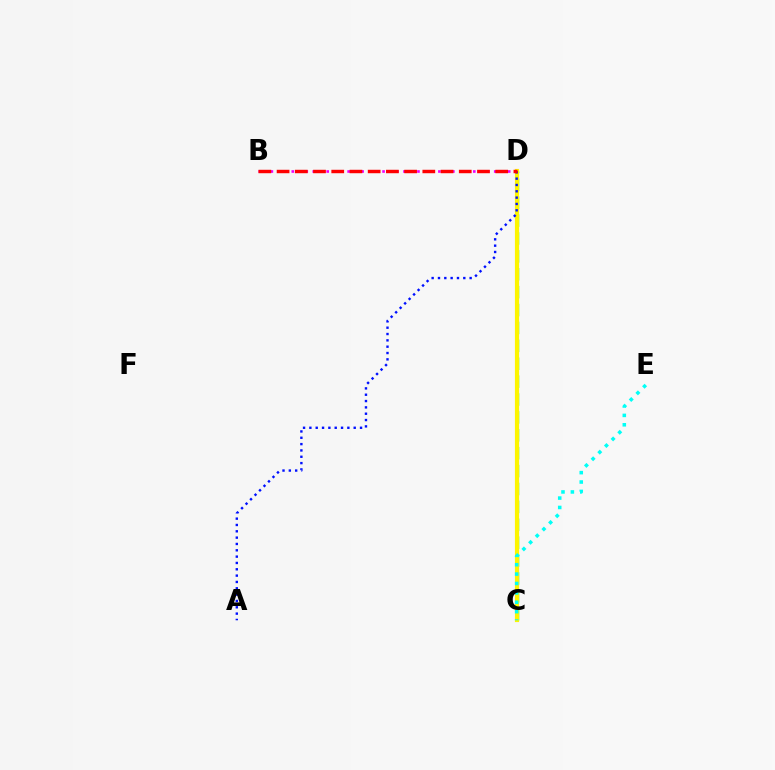{('C', 'D'): [{'color': '#08ff00', 'line_style': 'dashed', 'thickness': 2.43}, {'color': '#fcf500', 'line_style': 'solid', 'thickness': 3.0}], ('B', 'D'): [{'color': '#ee00ff', 'line_style': 'dotted', 'thickness': 1.9}, {'color': '#ff0000', 'line_style': 'dashed', 'thickness': 2.47}], ('A', 'D'): [{'color': '#0010ff', 'line_style': 'dotted', 'thickness': 1.72}], ('C', 'E'): [{'color': '#00fff6', 'line_style': 'dotted', 'thickness': 2.55}]}